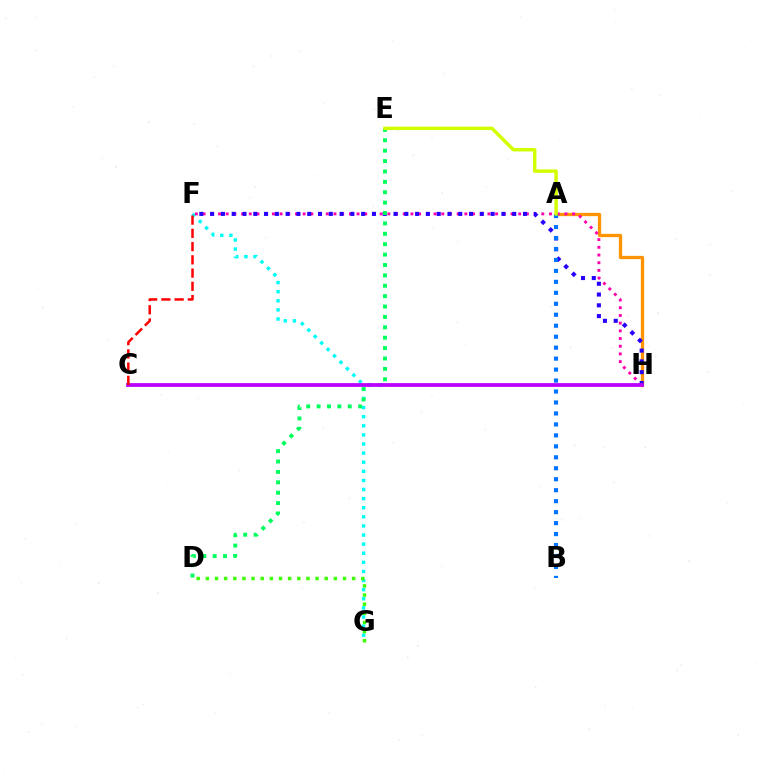{('F', 'G'): [{'color': '#00fff6', 'line_style': 'dotted', 'thickness': 2.47}], ('D', 'G'): [{'color': '#3dff00', 'line_style': 'dotted', 'thickness': 2.48}], ('A', 'H'): [{'color': '#ff9400', 'line_style': 'solid', 'thickness': 2.36}], ('F', 'H'): [{'color': '#ff00ac', 'line_style': 'dotted', 'thickness': 2.09}, {'color': '#2500ff', 'line_style': 'dotted', 'thickness': 2.93}], ('A', 'B'): [{'color': '#0074ff', 'line_style': 'dotted', 'thickness': 2.98}], ('D', 'E'): [{'color': '#00ff5c', 'line_style': 'dotted', 'thickness': 2.82}], ('C', 'H'): [{'color': '#b900ff', 'line_style': 'solid', 'thickness': 2.71}], ('A', 'E'): [{'color': '#d1ff00', 'line_style': 'solid', 'thickness': 2.48}], ('C', 'F'): [{'color': '#ff0000', 'line_style': 'dashed', 'thickness': 1.8}]}